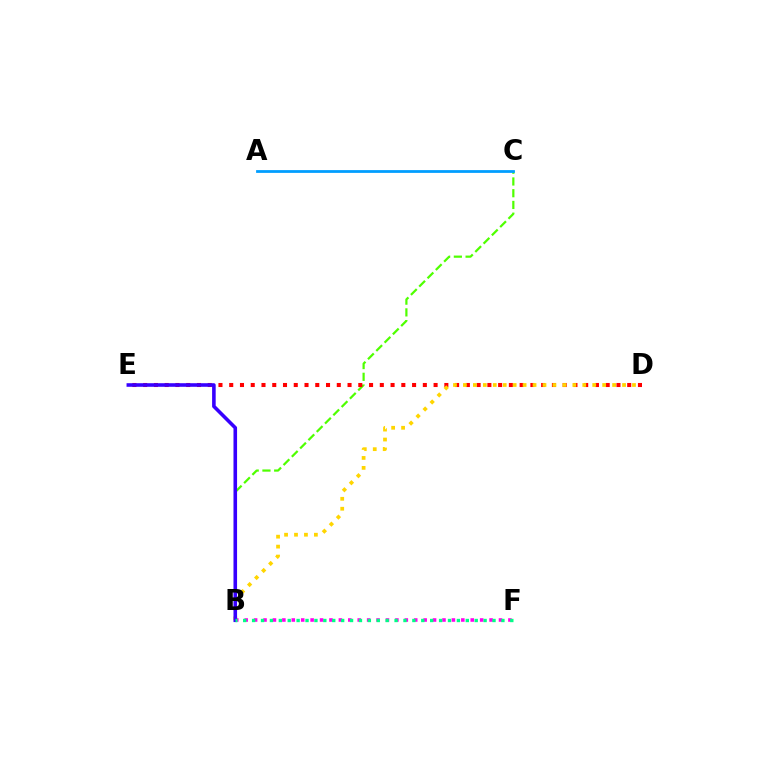{('B', 'C'): [{'color': '#4fff00', 'line_style': 'dashed', 'thickness': 1.59}], ('D', 'E'): [{'color': '#ff0000', 'line_style': 'dotted', 'thickness': 2.92}], ('A', 'C'): [{'color': '#009eff', 'line_style': 'solid', 'thickness': 2.0}], ('B', 'F'): [{'color': '#ff00ed', 'line_style': 'dotted', 'thickness': 2.56}, {'color': '#00ff86', 'line_style': 'dotted', 'thickness': 2.42}], ('B', 'D'): [{'color': '#ffd500', 'line_style': 'dotted', 'thickness': 2.7}], ('B', 'E'): [{'color': '#3700ff', 'line_style': 'solid', 'thickness': 2.58}]}